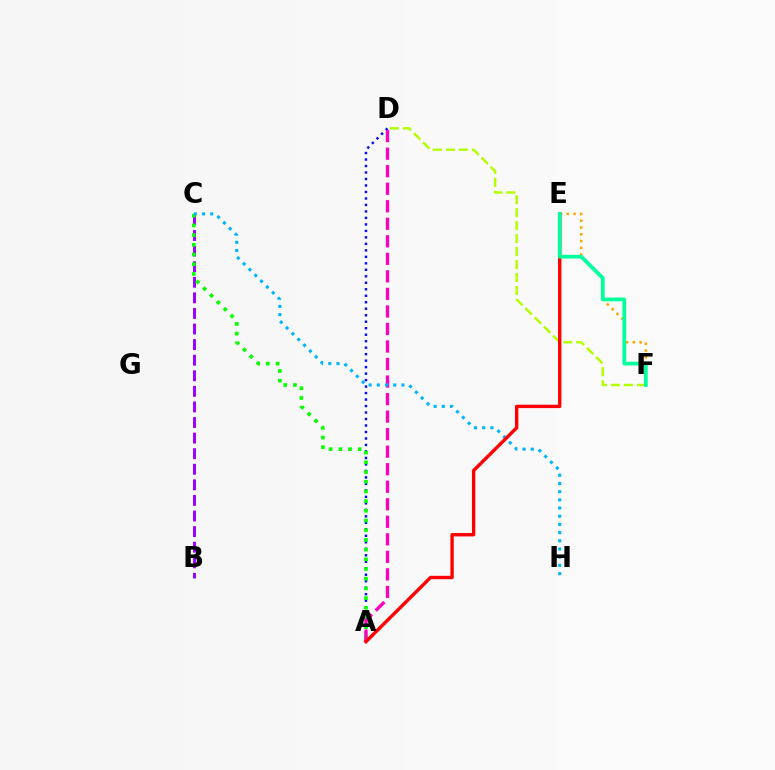{('B', 'C'): [{'color': '#9b00ff', 'line_style': 'dashed', 'thickness': 2.12}], ('A', 'D'): [{'color': '#0010ff', 'line_style': 'dotted', 'thickness': 1.76}, {'color': '#ff00bd', 'line_style': 'dashed', 'thickness': 2.38}], ('A', 'C'): [{'color': '#08ff00', 'line_style': 'dotted', 'thickness': 2.64}], ('C', 'H'): [{'color': '#00b5ff', 'line_style': 'dotted', 'thickness': 2.23}], ('E', 'F'): [{'color': '#ffa500', 'line_style': 'dotted', 'thickness': 1.84}, {'color': '#00ff9d', 'line_style': 'solid', 'thickness': 2.69}], ('D', 'F'): [{'color': '#b3ff00', 'line_style': 'dashed', 'thickness': 1.76}], ('A', 'E'): [{'color': '#ff0000', 'line_style': 'solid', 'thickness': 2.43}]}